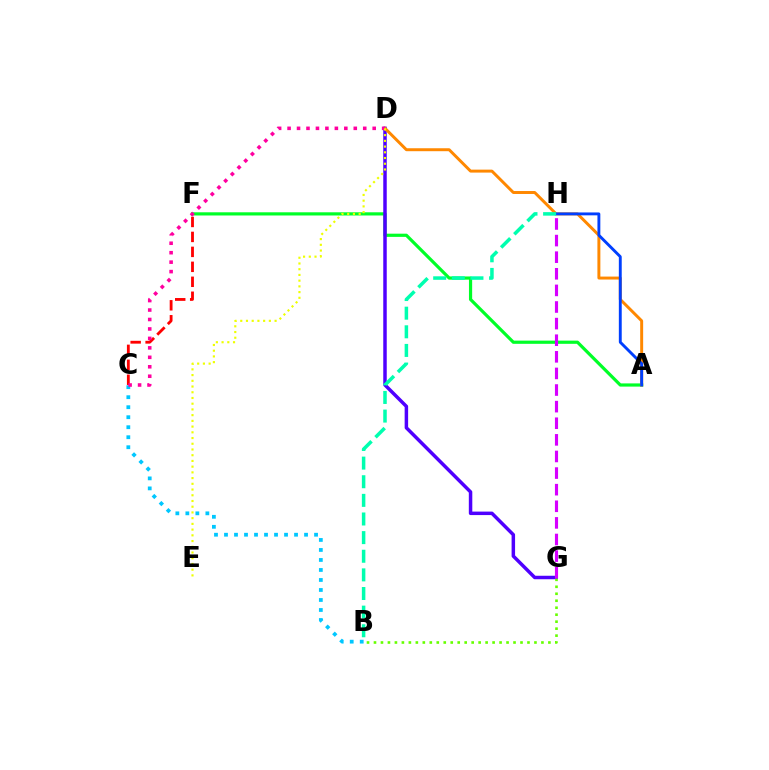{('B', 'C'): [{'color': '#00c7ff', 'line_style': 'dotted', 'thickness': 2.72}], ('A', 'F'): [{'color': '#00ff27', 'line_style': 'solid', 'thickness': 2.3}], ('C', 'F'): [{'color': '#ff0000', 'line_style': 'dashed', 'thickness': 2.03}], ('D', 'G'): [{'color': '#4f00ff', 'line_style': 'solid', 'thickness': 2.51}], ('A', 'D'): [{'color': '#ff8800', 'line_style': 'solid', 'thickness': 2.13}], ('B', 'G'): [{'color': '#66ff00', 'line_style': 'dotted', 'thickness': 1.9}], ('C', 'D'): [{'color': '#ff00a0', 'line_style': 'dotted', 'thickness': 2.57}], ('A', 'H'): [{'color': '#003fff', 'line_style': 'solid', 'thickness': 2.08}], ('D', 'E'): [{'color': '#eeff00', 'line_style': 'dotted', 'thickness': 1.55}], ('B', 'H'): [{'color': '#00ffaf', 'line_style': 'dashed', 'thickness': 2.53}], ('G', 'H'): [{'color': '#d600ff', 'line_style': 'dashed', 'thickness': 2.26}]}